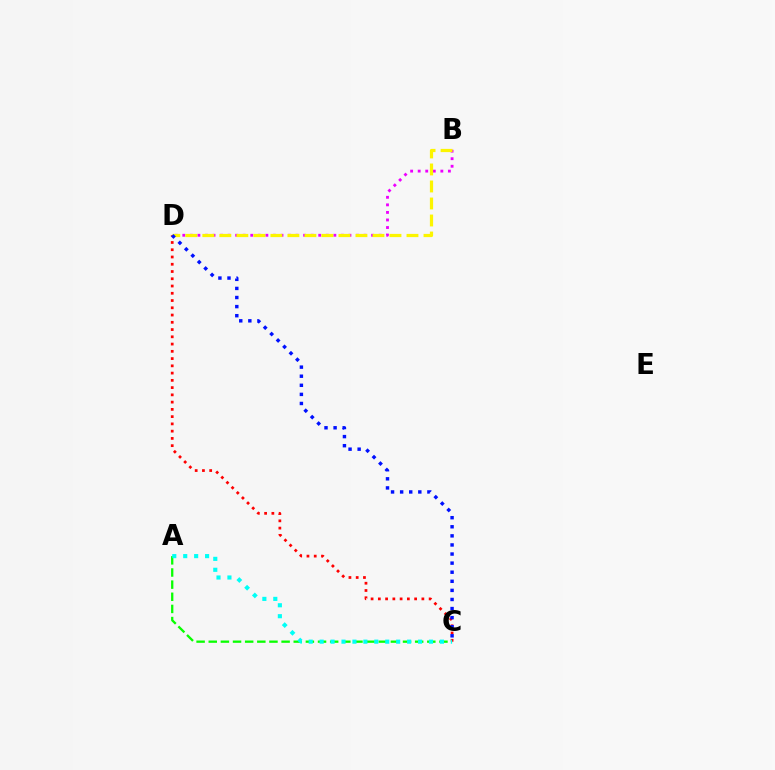{('B', 'D'): [{'color': '#ee00ff', 'line_style': 'dotted', 'thickness': 2.05}, {'color': '#fcf500', 'line_style': 'dashed', 'thickness': 2.31}], ('A', 'C'): [{'color': '#08ff00', 'line_style': 'dashed', 'thickness': 1.65}, {'color': '#00fff6', 'line_style': 'dotted', 'thickness': 2.97}], ('C', 'D'): [{'color': '#ff0000', 'line_style': 'dotted', 'thickness': 1.97}, {'color': '#0010ff', 'line_style': 'dotted', 'thickness': 2.47}]}